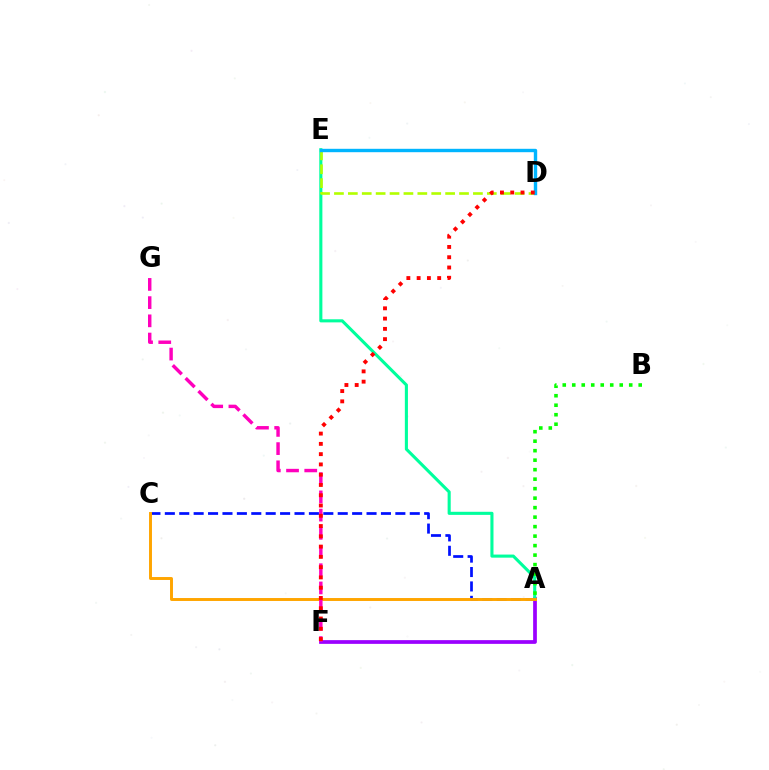{('A', 'F'): [{'color': '#9b00ff', 'line_style': 'solid', 'thickness': 2.68}], ('A', 'E'): [{'color': '#00ff9d', 'line_style': 'solid', 'thickness': 2.22}], ('A', 'C'): [{'color': '#0010ff', 'line_style': 'dashed', 'thickness': 1.96}, {'color': '#ffa500', 'line_style': 'solid', 'thickness': 2.11}], ('F', 'G'): [{'color': '#ff00bd', 'line_style': 'dashed', 'thickness': 2.47}], ('A', 'B'): [{'color': '#08ff00', 'line_style': 'dotted', 'thickness': 2.58}], ('D', 'E'): [{'color': '#b3ff00', 'line_style': 'dashed', 'thickness': 1.89}, {'color': '#00b5ff', 'line_style': 'solid', 'thickness': 2.44}], ('D', 'F'): [{'color': '#ff0000', 'line_style': 'dotted', 'thickness': 2.79}]}